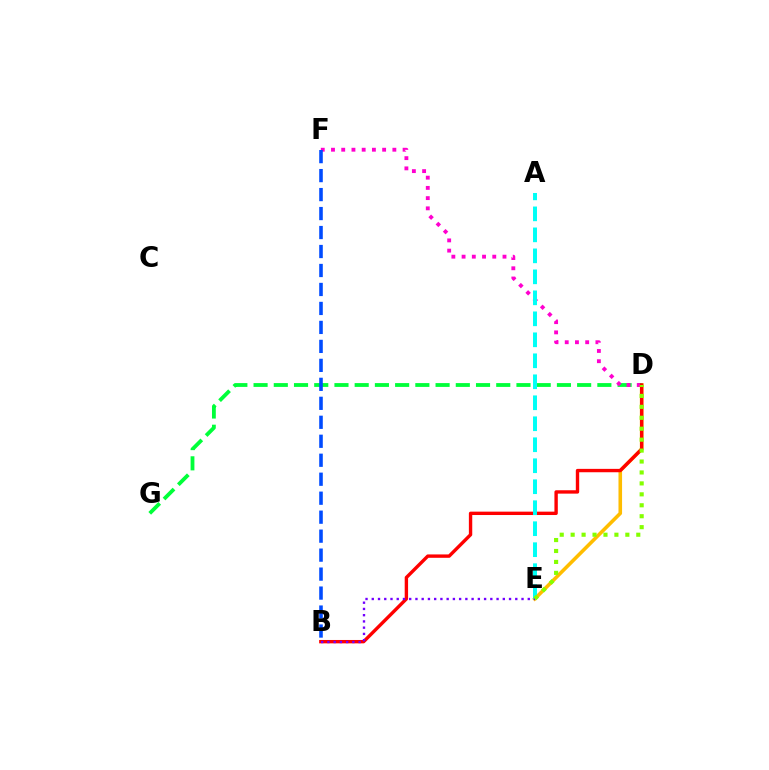{('D', 'E'): [{'color': '#ffbd00', 'line_style': 'solid', 'thickness': 2.58}, {'color': '#84ff00', 'line_style': 'dotted', 'thickness': 2.97}], ('D', 'G'): [{'color': '#00ff39', 'line_style': 'dashed', 'thickness': 2.75}], ('D', 'F'): [{'color': '#ff00cf', 'line_style': 'dotted', 'thickness': 2.78}], ('B', 'D'): [{'color': '#ff0000', 'line_style': 'solid', 'thickness': 2.43}], ('A', 'E'): [{'color': '#00fff6', 'line_style': 'dashed', 'thickness': 2.85}], ('B', 'E'): [{'color': '#7200ff', 'line_style': 'dotted', 'thickness': 1.7}], ('B', 'F'): [{'color': '#004bff', 'line_style': 'dashed', 'thickness': 2.58}]}